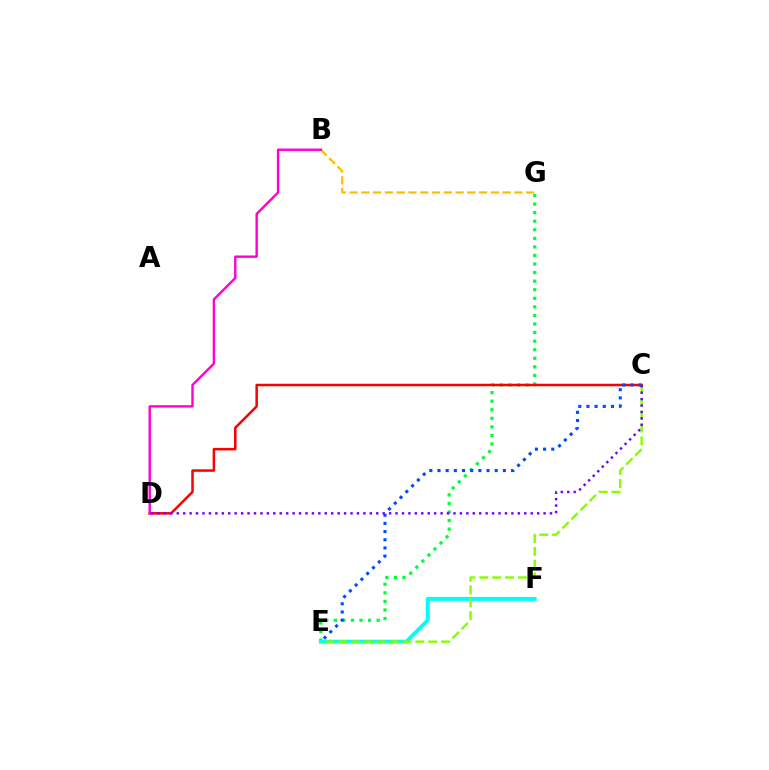{('E', 'G'): [{'color': '#00ff39', 'line_style': 'dotted', 'thickness': 2.33}], ('B', 'G'): [{'color': '#ffbd00', 'line_style': 'dashed', 'thickness': 1.6}], ('E', 'F'): [{'color': '#00fff6', 'line_style': 'solid', 'thickness': 2.82}], ('C', 'E'): [{'color': '#84ff00', 'line_style': 'dashed', 'thickness': 1.75}, {'color': '#004bff', 'line_style': 'dotted', 'thickness': 2.22}], ('C', 'D'): [{'color': '#ff0000', 'line_style': 'solid', 'thickness': 1.82}, {'color': '#7200ff', 'line_style': 'dotted', 'thickness': 1.75}], ('B', 'D'): [{'color': '#ff00cf', 'line_style': 'solid', 'thickness': 1.72}]}